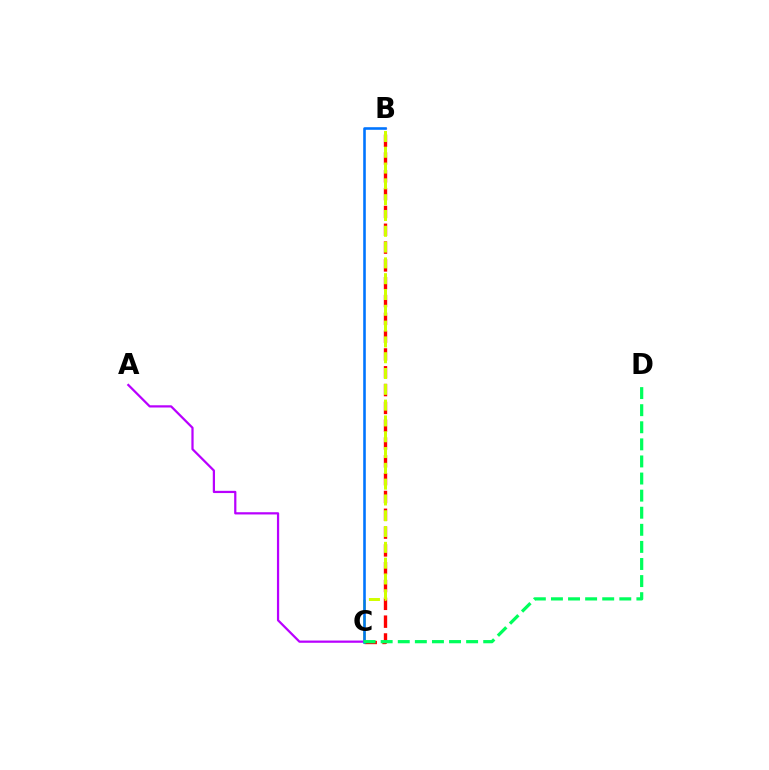{('A', 'C'): [{'color': '#b900ff', 'line_style': 'solid', 'thickness': 1.61}], ('B', 'C'): [{'color': '#ff0000', 'line_style': 'dashed', 'thickness': 2.42}, {'color': '#d1ff00', 'line_style': 'dashed', 'thickness': 2.15}, {'color': '#0074ff', 'line_style': 'solid', 'thickness': 1.87}], ('C', 'D'): [{'color': '#00ff5c', 'line_style': 'dashed', 'thickness': 2.32}]}